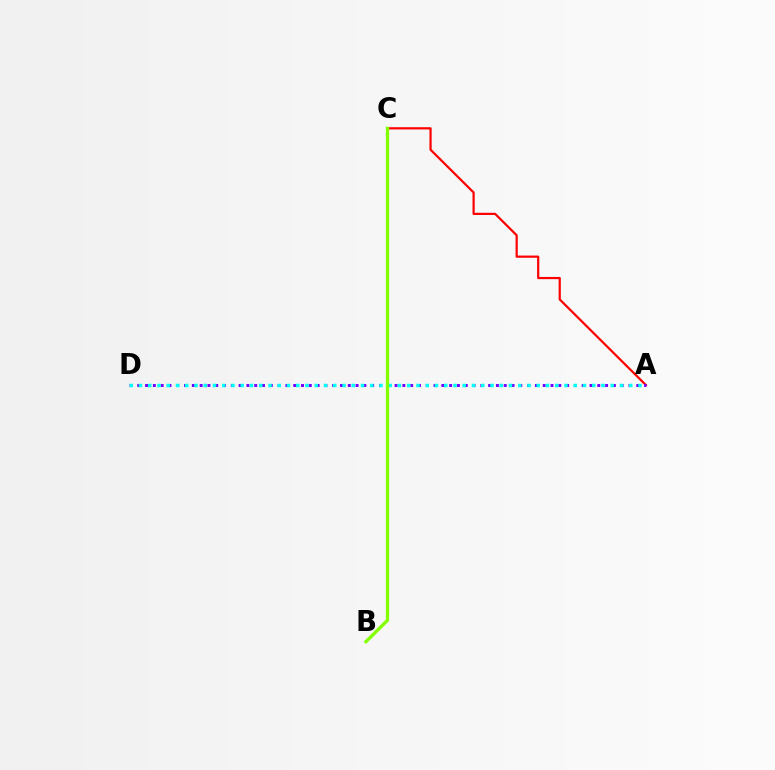{('A', 'C'): [{'color': '#ff0000', 'line_style': 'solid', 'thickness': 1.6}], ('A', 'D'): [{'color': '#7200ff', 'line_style': 'dotted', 'thickness': 2.12}, {'color': '#00fff6', 'line_style': 'dotted', 'thickness': 2.51}], ('B', 'C'): [{'color': '#84ff00', 'line_style': 'solid', 'thickness': 2.37}]}